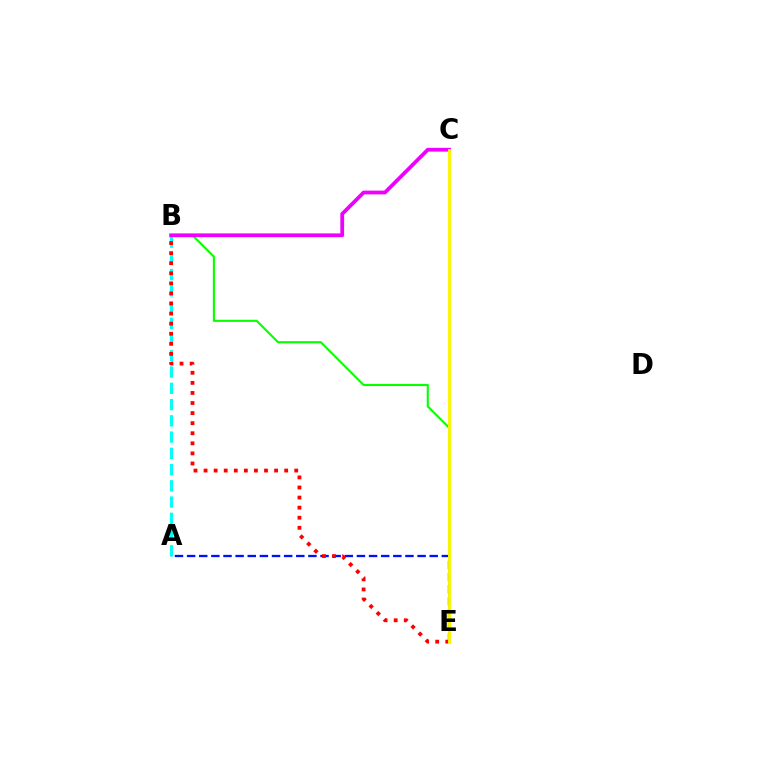{('B', 'E'): [{'color': '#08ff00', 'line_style': 'solid', 'thickness': 1.52}, {'color': '#ff0000', 'line_style': 'dotted', 'thickness': 2.74}], ('A', 'B'): [{'color': '#00fff6', 'line_style': 'dashed', 'thickness': 2.21}], ('A', 'E'): [{'color': '#0010ff', 'line_style': 'dashed', 'thickness': 1.65}], ('B', 'C'): [{'color': '#ee00ff', 'line_style': 'solid', 'thickness': 2.71}], ('C', 'E'): [{'color': '#fcf500', 'line_style': 'solid', 'thickness': 2.09}]}